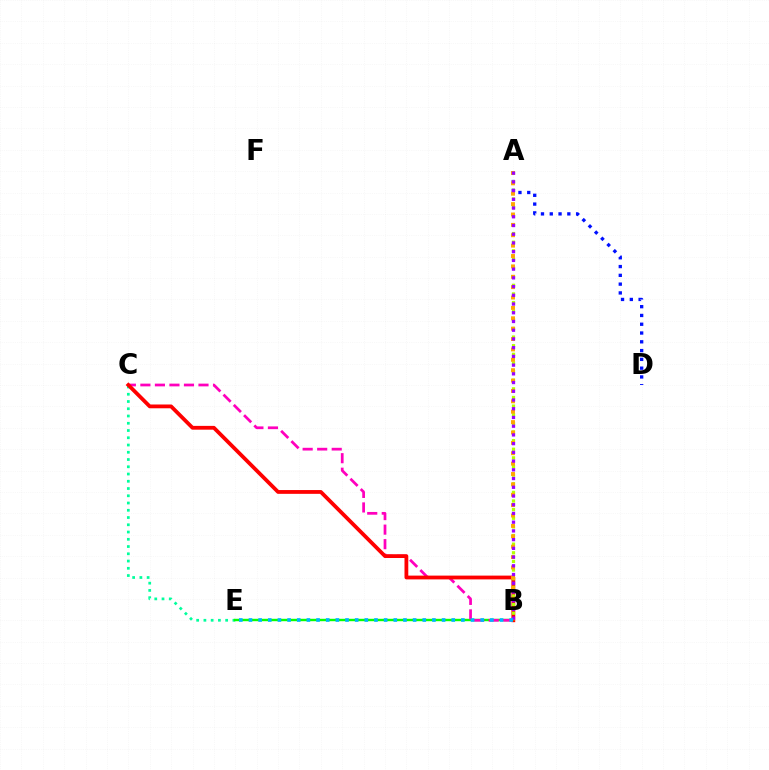{('C', 'E'): [{'color': '#00ff9d', 'line_style': 'dotted', 'thickness': 1.97}], ('A', 'D'): [{'color': '#0010ff', 'line_style': 'dotted', 'thickness': 2.39}], ('B', 'E'): [{'color': '#08ff00', 'line_style': 'solid', 'thickness': 1.73}, {'color': '#00b5ff', 'line_style': 'dotted', 'thickness': 2.62}], ('B', 'C'): [{'color': '#ff00bd', 'line_style': 'dashed', 'thickness': 1.97}, {'color': '#ff0000', 'line_style': 'solid', 'thickness': 2.73}], ('A', 'B'): [{'color': '#b3ff00', 'line_style': 'dotted', 'thickness': 2.34}, {'color': '#ffa500', 'line_style': 'dotted', 'thickness': 2.82}, {'color': '#9b00ff', 'line_style': 'dotted', 'thickness': 2.37}]}